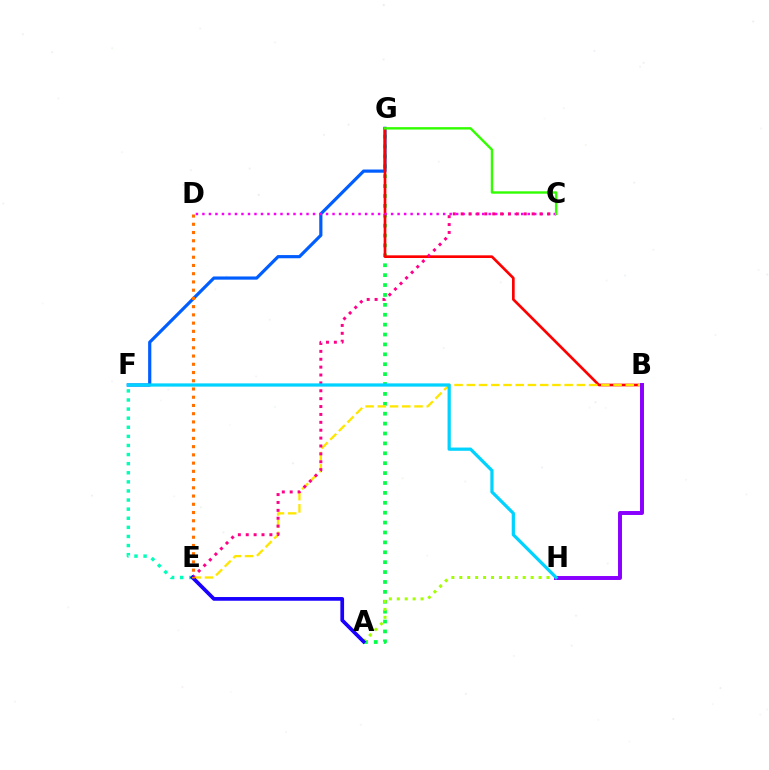{('A', 'G'): [{'color': '#00ff45', 'line_style': 'dotted', 'thickness': 2.69}], ('F', 'G'): [{'color': '#005dff', 'line_style': 'solid', 'thickness': 2.29}], ('E', 'F'): [{'color': '#00ffbb', 'line_style': 'dotted', 'thickness': 2.47}], ('B', 'G'): [{'color': '#ff0000', 'line_style': 'solid', 'thickness': 1.93}], ('C', 'D'): [{'color': '#fa00f9', 'line_style': 'dotted', 'thickness': 1.77}], ('B', 'E'): [{'color': '#ffe600', 'line_style': 'dashed', 'thickness': 1.66}], ('A', 'H'): [{'color': '#a2ff00', 'line_style': 'dotted', 'thickness': 2.15}], ('C', 'E'): [{'color': '#ff0088', 'line_style': 'dotted', 'thickness': 2.14}], ('B', 'H'): [{'color': '#8a00ff', 'line_style': 'solid', 'thickness': 2.85}], ('C', 'G'): [{'color': '#31ff00', 'line_style': 'solid', 'thickness': 1.73}], ('A', 'E'): [{'color': '#1900ff', 'line_style': 'solid', 'thickness': 2.67}], ('F', 'H'): [{'color': '#00d3ff', 'line_style': 'solid', 'thickness': 2.33}], ('D', 'E'): [{'color': '#ff7000', 'line_style': 'dotted', 'thickness': 2.24}]}